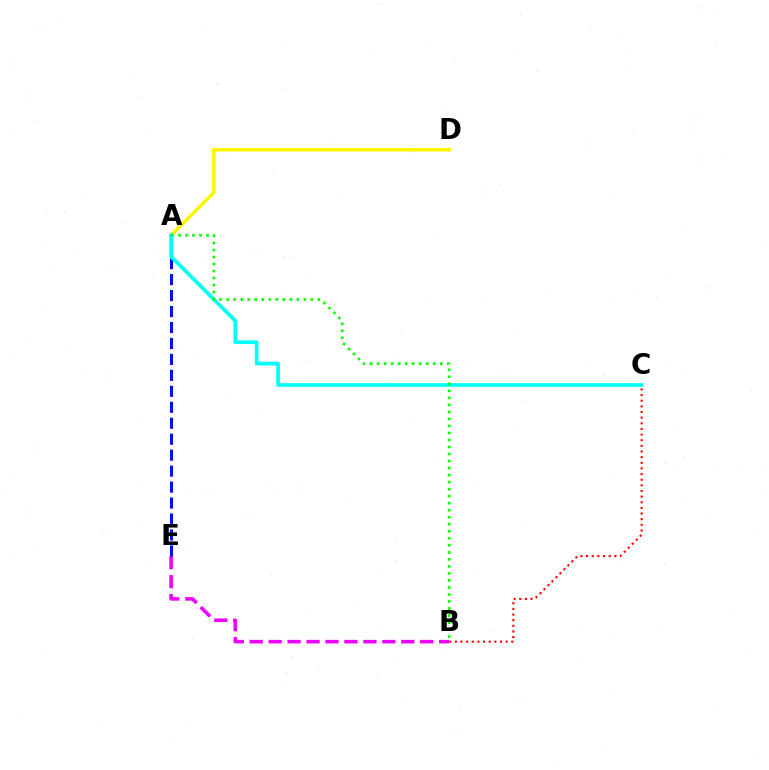{('B', 'E'): [{'color': '#ee00ff', 'line_style': 'dashed', 'thickness': 2.57}], ('A', 'D'): [{'color': '#fcf500', 'line_style': 'solid', 'thickness': 2.57}], ('A', 'E'): [{'color': '#0010ff', 'line_style': 'dashed', 'thickness': 2.17}], ('A', 'C'): [{'color': '#00fff6', 'line_style': 'solid', 'thickness': 2.68}], ('B', 'C'): [{'color': '#ff0000', 'line_style': 'dotted', 'thickness': 1.53}], ('A', 'B'): [{'color': '#08ff00', 'line_style': 'dotted', 'thickness': 1.91}]}